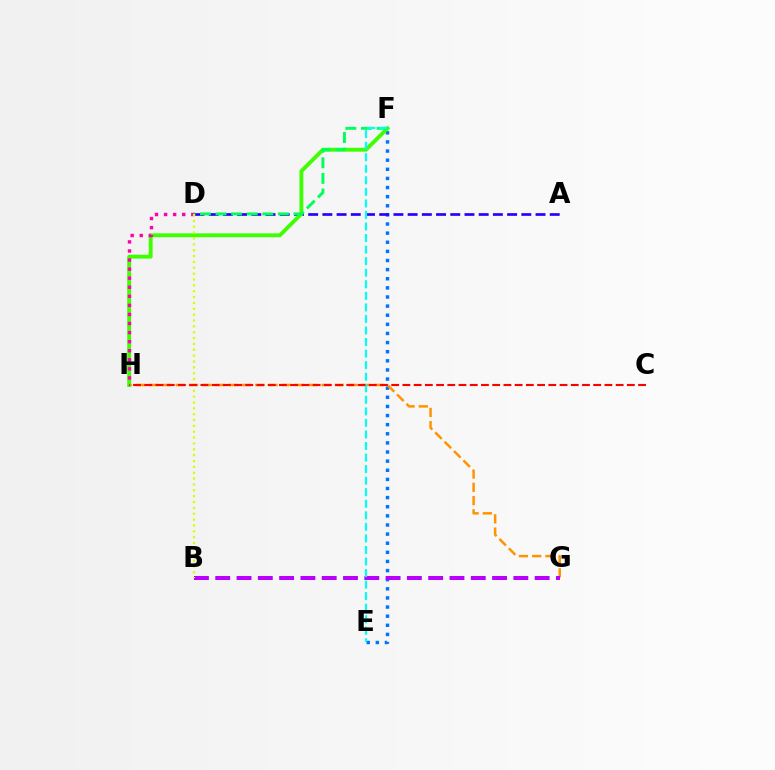{('E', 'F'): [{'color': '#0074ff', 'line_style': 'dotted', 'thickness': 2.48}, {'color': '#00fff6', 'line_style': 'dashed', 'thickness': 1.57}], ('A', 'D'): [{'color': '#2500ff', 'line_style': 'dashed', 'thickness': 1.93}], ('G', 'H'): [{'color': '#ff9400', 'line_style': 'dashed', 'thickness': 1.8}], ('F', 'H'): [{'color': '#3dff00', 'line_style': 'solid', 'thickness': 2.78}], ('D', 'H'): [{'color': '#ff00ac', 'line_style': 'dotted', 'thickness': 2.46}], ('B', 'G'): [{'color': '#b900ff', 'line_style': 'dashed', 'thickness': 2.89}], ('D', 'F'): [{'color': '#00ff5c', 'line_style': 'dashed', 'thickness': 2.12}], ('B', 'D'): [{'color': '#d1ff00', 'line_style': 'dotted', 'thickness': 1.59}], ('C', 'H'): [{'color': '#ff0000', 'line_style': 'dashed', 'thickness': 1.52}]}